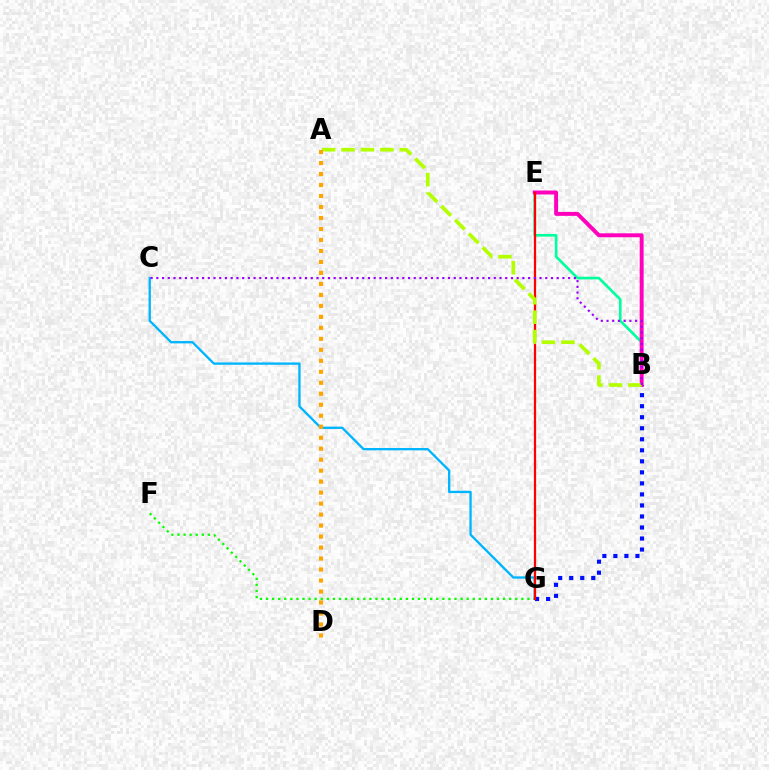{('F', 'G'): [{'color': '#08ff00', 'line_style': 'dotted', 'thickness': 1.65}], ('C', 'G'): [{'color': '#00b5ff', 'line_style': 'solid', 'thickness': 1.67}], ('B', 'E'): [{'color': '#00ff9d', 'line_style': 'solid', 'thickness': 1.91}, {'color': '#ff00bd', 'line_style': 'solid', 'thickness': 2.84}], ('B', 'G'): [{'color': '#0010ff', 'line_style': 'dotted', 'thickness': 3.0}], ('E', 'G'): [{'color': '#ff0000', 'line_style': 'solid', 'thickness': 1.62}], ('A', 'B'): [{'color': '#b3ff00', 'line_style': 'dashed', 'thickness': 2.64}], ('B', 'C'): [{'color': '#9b00ff', 'line_style': 'dotted', 'thickness': 1.55}], ('A', 'D'): [{'color': '#ffa500', 'line_style': 'dotted', 'thickness': 2.98}]}